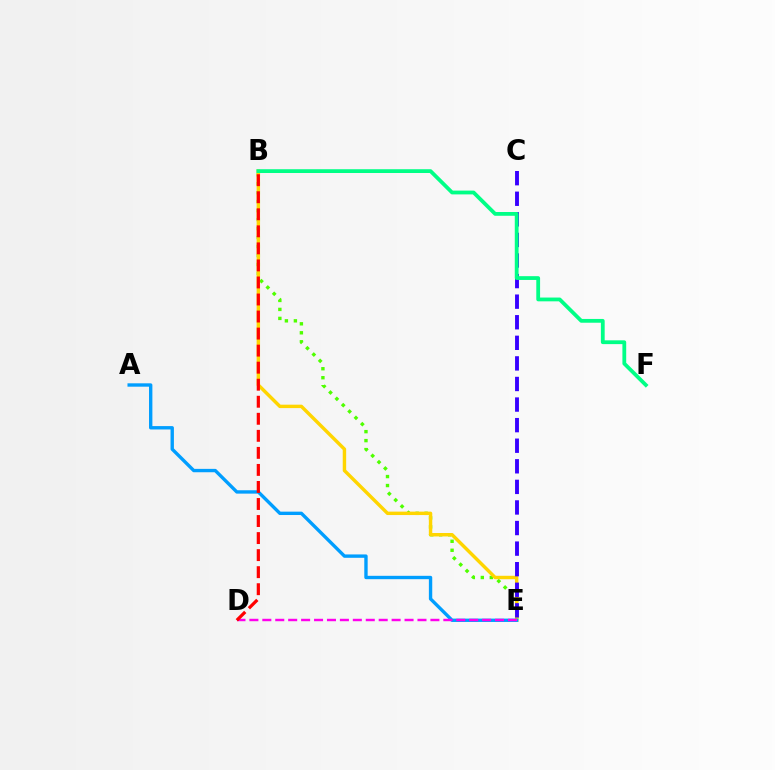{('B', 'E'): [{'color': '#4fff00', 'line_style': 'dotted', 'thickness': 2.44}, {'color': '#ffd500', 'line_style': 'solid', 'thickness': 2.47}], ('A', 'E'): [{'color': '#009eff', 'line_style': 'solid', 'thickness': 2.43}], ('C', 'E'): [{'color': '#3700ff', 'line_style': 'dashed', 'thickness': 2.8}], ('D', 'E'): [{'color': '#ff00ed', 'line_style': 'dashed', 'thickness': 1.76}], ('B', 'D'): [{'color': '#ff0000', 'line_style': 'dashed', 'thickness': 2.32}], ('B', 'F'): [{'color': '#00ff86', 'line_style': 'solid', 'thickness': 2.73}]}